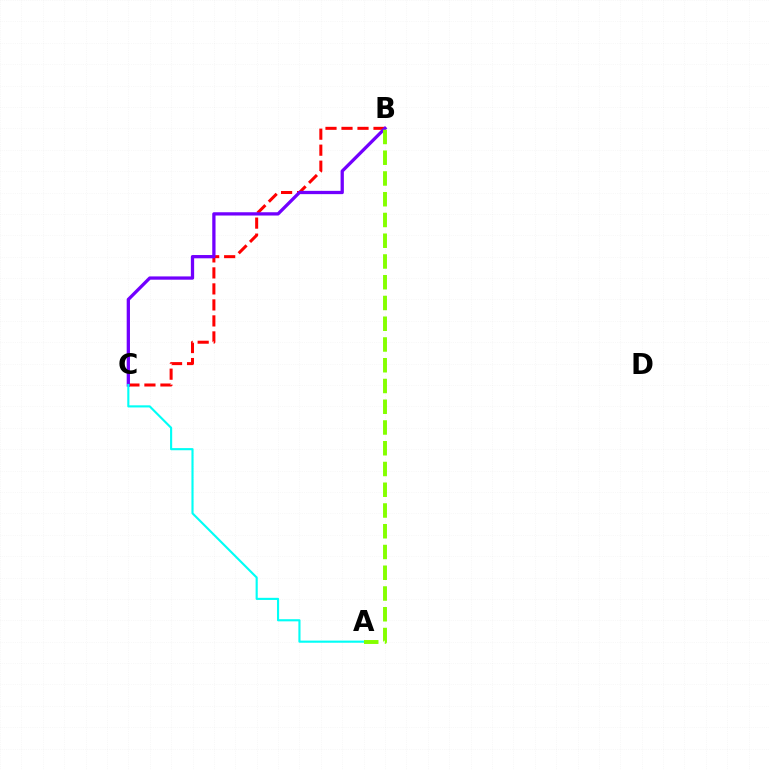{('B', 'C'): [{'color': '#ff0000', 'line_style': 'dashed', 'thickness': 2.17}, {'color': '#7200ff', 'line_style': 'solid', 'thickness': 2.36}], ('A', 'C'): [{'color': '#00fff6', 'line_style': 'solid', 'thickness': 1.54}], ('A', 'B'): [{'color': '#84ff00', 'line_style': 'dashed', 'thickness': 2.82}]}